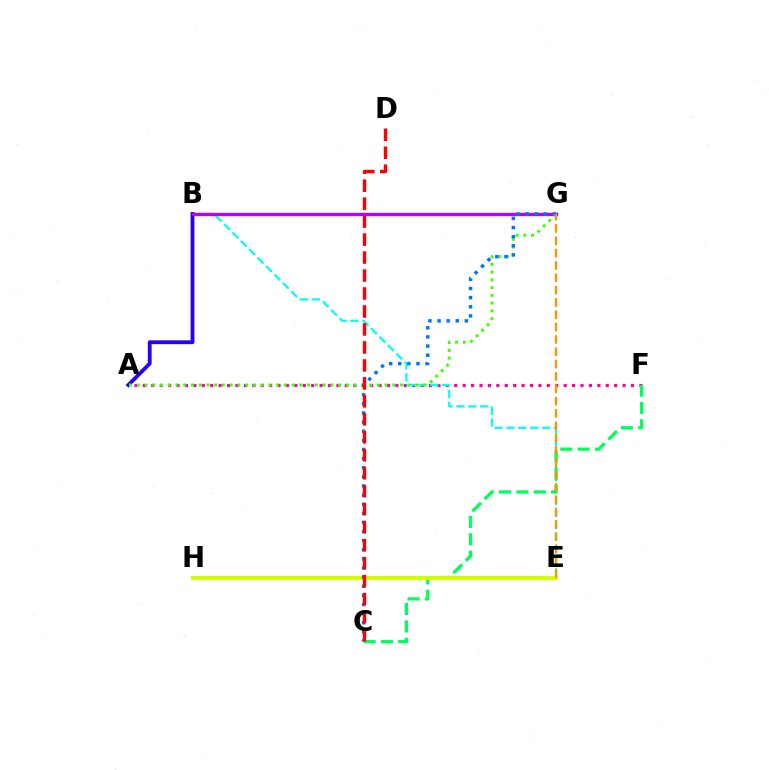{('A', 'F'): [{'color': '#ff00ac', 'line_style': 'dotted', 'thickness': 2.29}], ('B', 'E'): [{'color': '#00fff6', 'line_style': 'dashed', 'thickness': 1.62}], ('C', 'F'): [{'color': '#00ff5c', 'line_style': 'dashed', 'thickness': 2.36}], ('A', 'B'): [{'color': '#2500ff', 'line_style': 'solid', 'thickness': 2.75}], ('B', 'G'): [{'color': '#b900ff', 'line_style': 'solid', 'thickness': 2.39}], ('E', 'H'): [{'color': '#d1ff00', 'line_style': 'solid', 'thickness': 2.91}], ('A', 'G'): [{'color': '#3dff00', 'line_style': 'dotted', 'thickness': 2.1}], ('C', 'G'): [{'color': '#0074ff', 'line_style': 'dotted', 'thickness': 2.48}], ('C', 'D'): [{'color': '#ff0000', 'line_style': 'dashed', 'thickness': 2.44}], ('E', 'G'): [{'color': '#ff9400', 'line_style': 'dashed', 'thickness': 1.67}]}